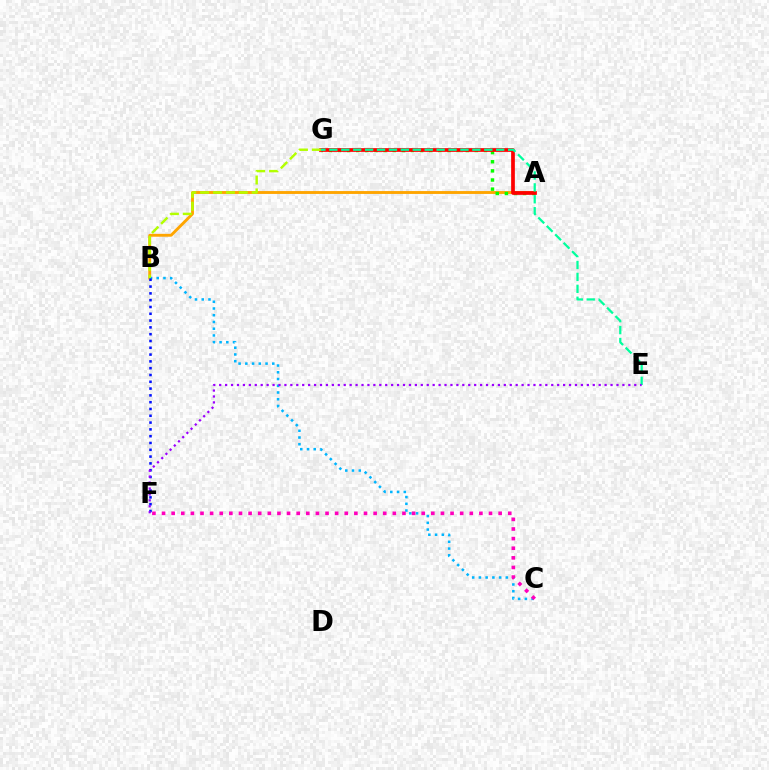{('A', 'B'): [{'color': '#ffa500', 'line_style': 'solid', 'thickness': 2.07}], ('A', 'G'): [{'color': '#08ff00', 'line_style': 'dotted', 'thickness': 2.48}, {'color': '#ff0000', 'line_style': 'solid', 'thickness': 2.67}], ('B', 'C'): [{'color': '#00b5ff', 'line_style': 'dotted', 'thickness': 1.83}], ('E', 'G'): [{'color': '#00ff9d', 'line_style': 'dashed', 'thickness': 1.62}], ('B', 'G'): [{'color': '#b3ff00', 'line_style': 'dashed', 'thickness': 1.75}], ('B', 'F'): [{'color': '#0010ff', 'line_style': 'dotted', 'thickness': 1.85}], ('E', 'F'): [{'color': '#9b00ff', 'line_style': 'dotted', 'thickness': 1.61}], ('C', 'F'): [{'color': '#ff00bd', 'line_style': 'dotted', 'thickness': 2.61}]}